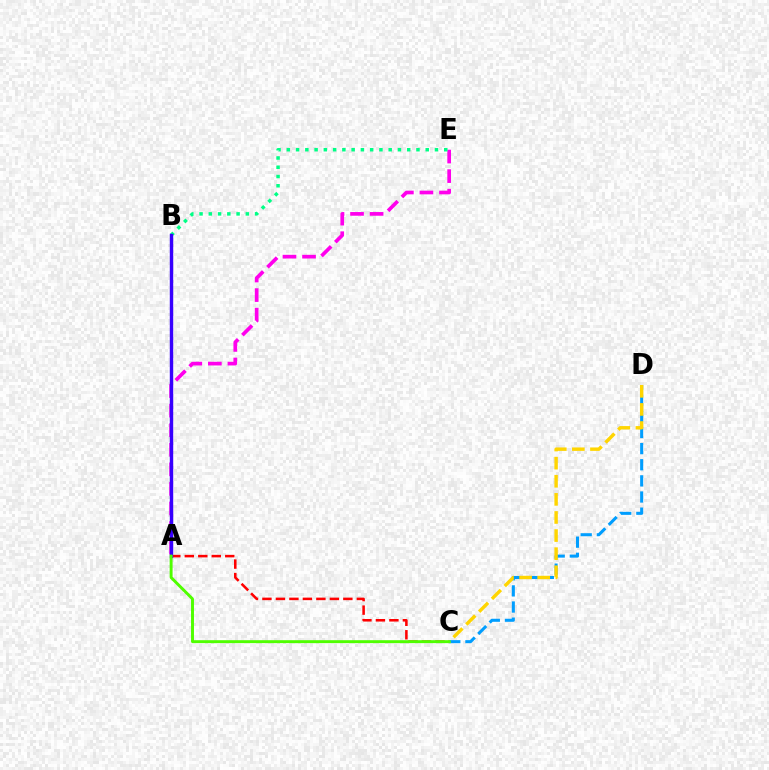{('C', 'D'): [{'color': '#009eff', 'line_style': 'dashed', 'thickness': 2.19}, {'color': '#ffd500', 'line_style': 'dashed', 'thickness': 2.46}], ('A', 'E'): [{'color': '#ff00ed', 'line_style': 'dashed', 'thickness': 2.66}], ('B', 'E'): [{'color': '#00ff86', 'line_style': 'dotted', 'thickness': 2.52}], ('A', 'C'): [{'color': '#ff0000', 'line_style': 'dashed', 'thickness': 1.83}, {'color': '#4fff00', 'line_style': 'solid', 'thickness': 2.11}], ('A', 'B'): [{'color': '#3700ff', 'line_style': 'solid', 'thickness': 2.46}]}